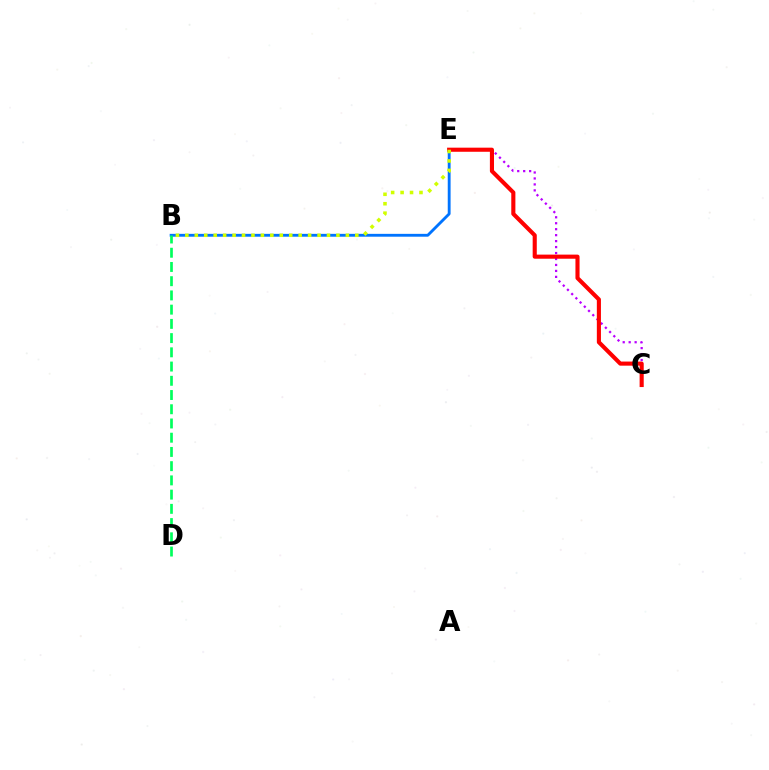{('B', 'E'): [{'color': '#0074ff', 'line_style': 'solid', 'thickness': 2.05}, {'color': '#d1ff00', 'line_style': 'dotted', 'thickness': 2.57}], ('C', 'E'): [{'color': '#b900ff', 'line_style': 'dotted', 'thickness': 1.62}, {'color': '#ff0000', 'line_style': 'solid', 'thickness': 2.96}], ('B', 'D'): [{'color': '#00ff5c', 'line_style': 'dashed', 'thickness': 1.93}]}